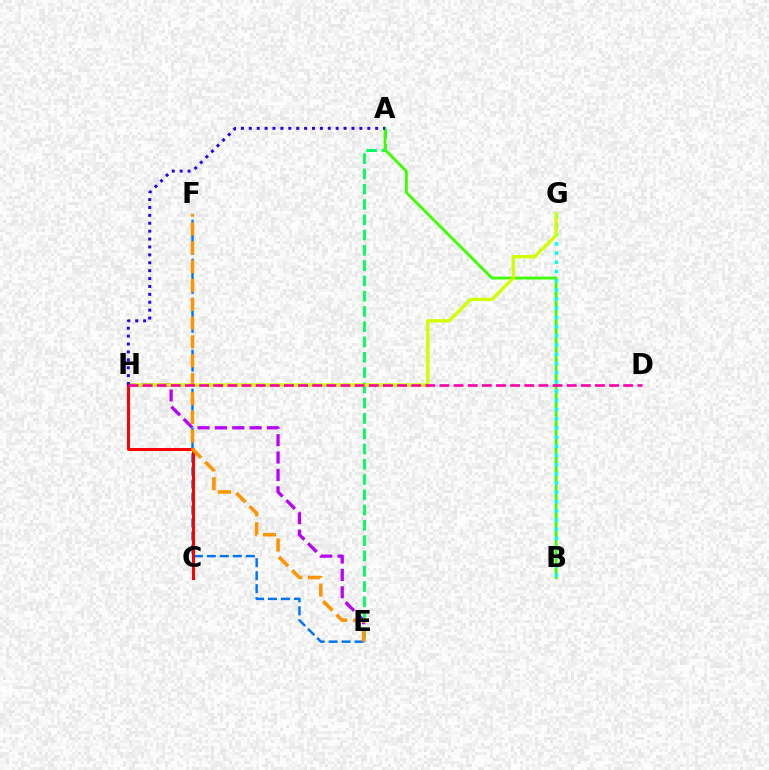{('E', 'H'): [{'color': '#b900ff', 'line_style': 'dashed', 'thickness': 2.36}], ('A', 'E'): [{'color': '#00ff5c', 'line_style': 'dashed', 'thickness': 2.08}], ('A', 'B'): [{'color': '#3dff00', 'line_style': 'solid', 'thickness': 2.02}], ('E', 'F'): [{'color': '#0074ff', 'line_style': 'dashed', 'thickness': 1.76}, {'color': '#ff9400', 'line_style': 'dashed', 'thickness': 2.56}], ('B', 'G'): [{'color': '#00fff6', 'line_style': 'dotted', 'thickness': 2.5}], ('G', 'H'): [{'color': '#d1ff00', 'line_style': 'solid', 'thickness': 2.43}], ('C', 'H'): [{'color': '#ff0000', 'line_style': 'solid', 'thickness': 2.16}], ('A', 'H'): [{'color': '#2500ff', 'line_style': 'dotted', 'thickness': 2.15}], ('D', 'H'): [{'color': '#ff00ac', 'line_style': 'dashed', 'thickness': 1.92}]}